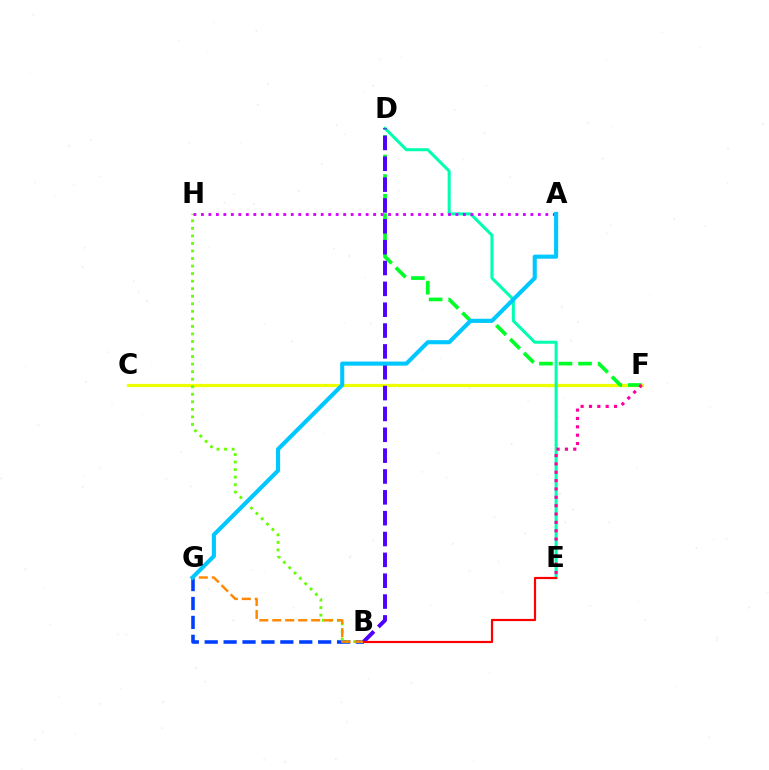{('C', 'F'): [{'color': '#eeff00', 'line_style': 'solid', 'thickness': 2.32}], ('D', 'F'): [{'color': '#00ff27', 'line_style': 'dashed', 'thickness': 2.66}], ('B', 'G'): [{'color': '#003fff', 'line_style': 'dashed', 'thickness': 2.57}, {'color': '#ff8800', 'line_style': 'dashed', 'thickness': 1.76}], ('D', 'E'): [{'color': '#00ffaf', 'line_style': 'solid', 'thickness': 2.17}], ('B', 'H'): [{'color': '#66ff00', 'line_style': 'dotted', 'thickness': 2.05}], ('A', 'H'): [{'color': '#d600ff', 'line_style': 'dotted', 'thickness': 2.03}], ('B', 'D'): [{'color': '#4f00ff', 'line_style': 'dashed', 'thickness': 2.83}], ('B', 'E'): [{'color': '#ff0000', 'line_style': 'solid', 'thickness': 1.58}], ('E', 'F'): [{'color': '#ff00a0', 'line_style': 'dotted', 'thickness': 2.27}], ('A', 'G'): [{'color': '#00c7ff', 'line_style': 'solid', 'thickness': 2.95}]}